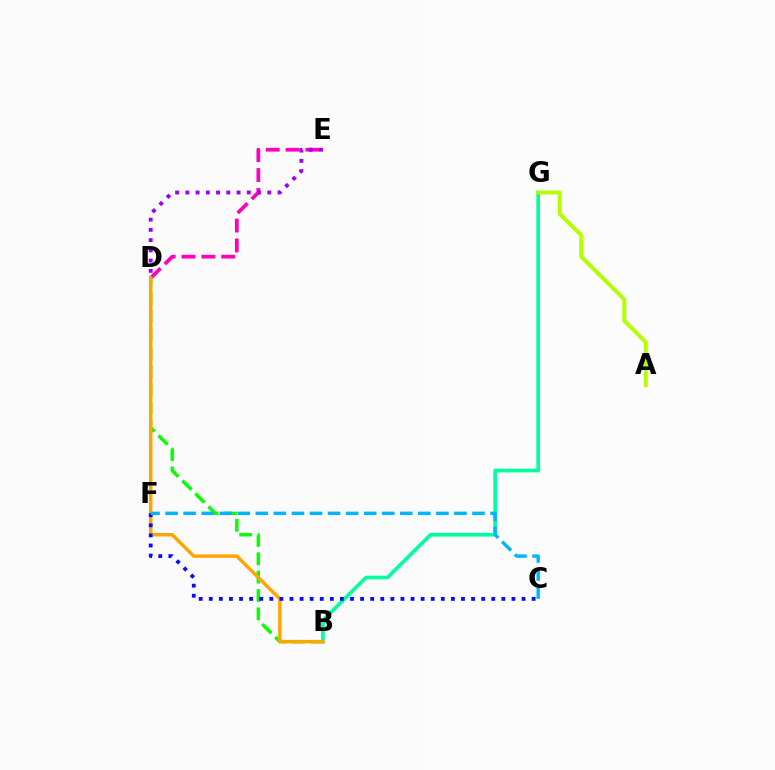{('B', 'D'): [{'color': '#08ff00', 'line_style': 'dashed', 'thickness': 2.49}, {'color': '#ffa500', 'line_style': 'solid', 'thickness': 2.49}], ('D', 'E'): [{'color': '#ff00bd', 'line_style': 'dashed', 'thickness': 2.7}, {'color': '#9b00ff', 'line_style': 'dotted', 'thickness': 2.78}], ('D', 'F'): [{'color': '#ff0000', 'line_style': 'dotted', 'thickness': 1.52}], ('B', 'G'): [{'color': '#00ff9d', 'line_style': 'solid', 'thickness': 2.63}], ('A', 'G'): [{'color': '#b3ff00', 'line_style': 'solid', 'thickness': 2.85}], ('C', 'F'): [{'color': '#0010ff', 'line_style': 'dotted', 'thickness': 2.74}, {'color': '#00b5ff', 'line_style': 'dashed', 'thickness': 2.45}]}